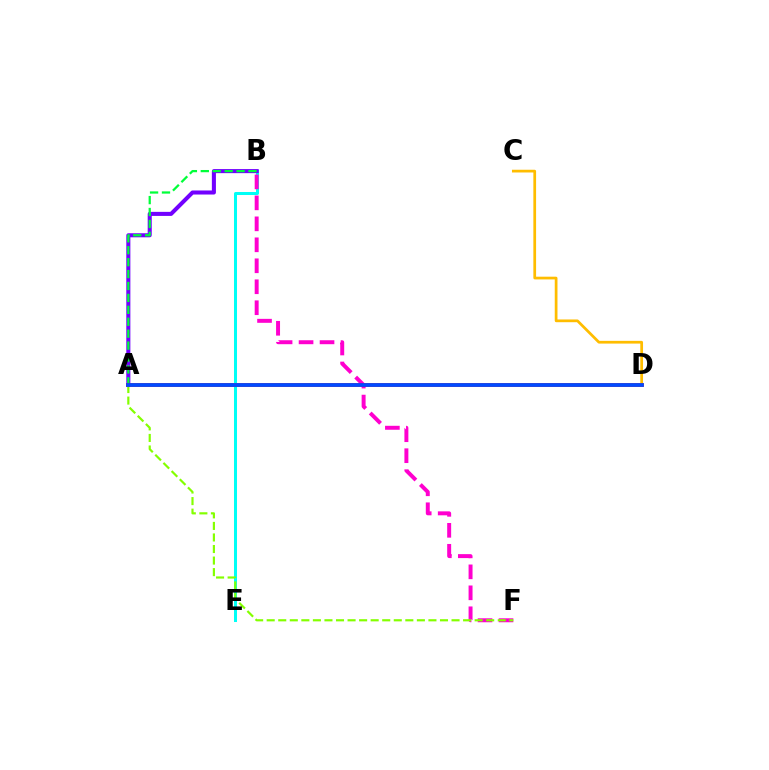{('B', 'E'): [{'color': '#00fff6', 'line_style': 'solid', 'thickness': 2.17}], ('B', 'F'): [{'color': '#ff00cf', 'line_style': 'dashed', 'thickness': 2.85}], ('A', 'B'): [{'color': '#7200ff', 'line_style': 'solid', 'thickness': 2.92}, {'color': '#00ff39', 'line_style': 'dashed', 'thickness': 1.62}], ('A', 'F'): [{'color': '#84ff00', 'line_style': 'dashed', 'thickness': 1.57}], ('C', 'D'): [{'color': '#ffbd00', 'line_style': 'solid', 'thickness': 1.97}], ('A', 'D'): [{'color': '#ff0000', 'line_style': 'solid', 'thickness': 2.61}, {'color': '#004bff', 'line_style': 'solid', 'thickness': 2.68}]}